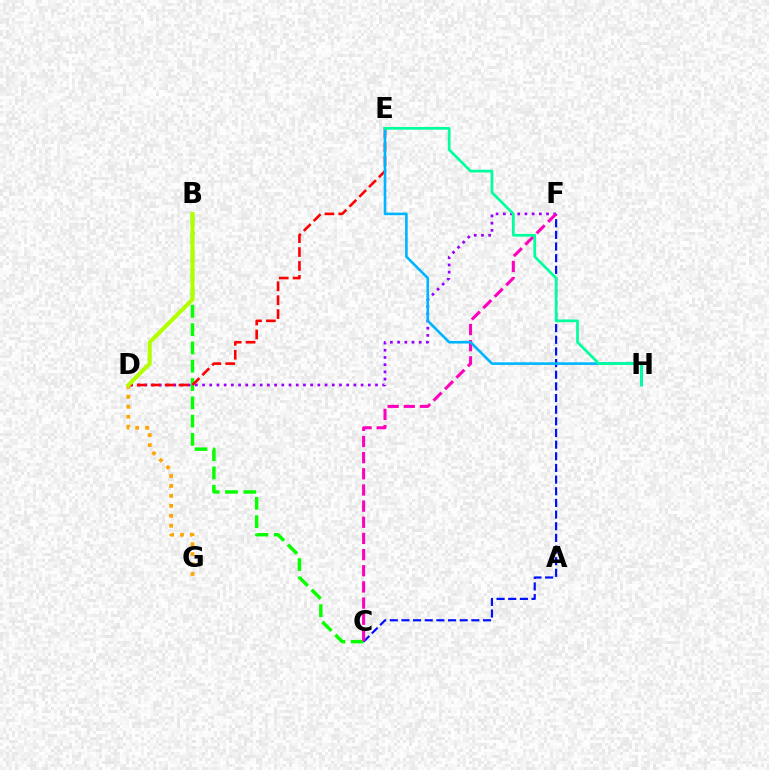{('B', 'C'): [{'color': '#08ff00', 'line_style': 'dashed', 'thickness': 2.49}], ('D', 'F'): [{'color': '#9b00ff', 'line_style': 'dotted', 'thickness': 1.96}], ('C', 'F'): [{'color': '#0010ff', 'line_style': 'dashed', 'thickness': 1.58}, {'color': '#ff00bd', 'line_style': 'dashed', 'thickness': 2.19}], ('D', 'G'): [{'color': '#ffa500', 'line_style': 'dotted', 'thickness': 2.7}], ('D', 'E'): [{'color': '#ff0000', 'line_style': 'dashed', 'thickness': 1.89}], ('E', 'H'): [{'color': '#00b5ff', 'line_style': 'solid', 'thickness': 1.89}, {'color': '#00ff9d', 'line_style': 'solid', 'thickness': 1.95}], ('B', 'D'): [{'color': '#b3ff00', 'line_style': 'solid', 'thickness': 2.93}]}